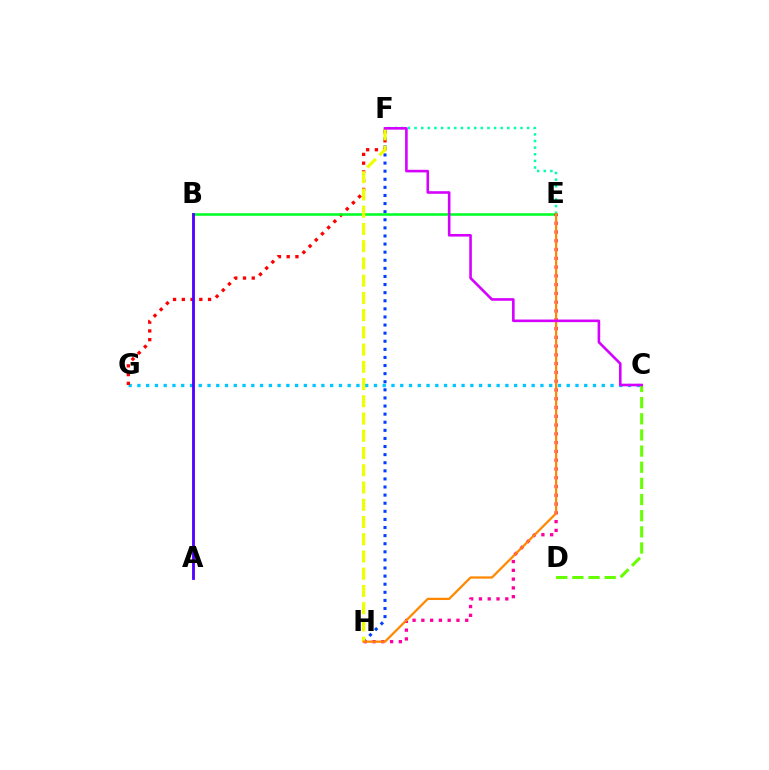{('E', 'F'): [{'color': '#00ffaf', 'line_style': 'dotted', 'thickness': 1.8}], ('C', 'G'): [{'color': '#00c7ff', 'line_style': 'dotted', 'thickness': 2.38}], ('F', 'H'): [{'color': '#003fff', 'line_style': 'dotted', 'thickness': 2.2}, {'color': '#eeff00', 'line_style': 'dashed', 'thickness': 2.34}], ('F', 'G'): [{'color': '#ff0000', 'line_style': 'dotted', 'thickness': 2.38}], ('B', 'E'): [{'color': '#00ff27', 'line_style': 'solid', 'thickness': 1.84}], ('E', 'H'): [{'color': '#ff00a0', 'line_style': 'dotted', 'thickness': 2.38}, {'color': '#ff8800', 'line_style': 'solid', 'thickness': 1.62}], ('C', 'D'): [{'color': '#66ff00', 'line_style': 'dashed', 'thickness': 2.19}], ('A', 'B'): [{'color': '#4f00ff', 'line_style': 'solid', 'thickness': 2.04}], ('C', 'F'): [{'color': '#d600ff', 'line_style': 'solid', 'thickness': 1.87}]}